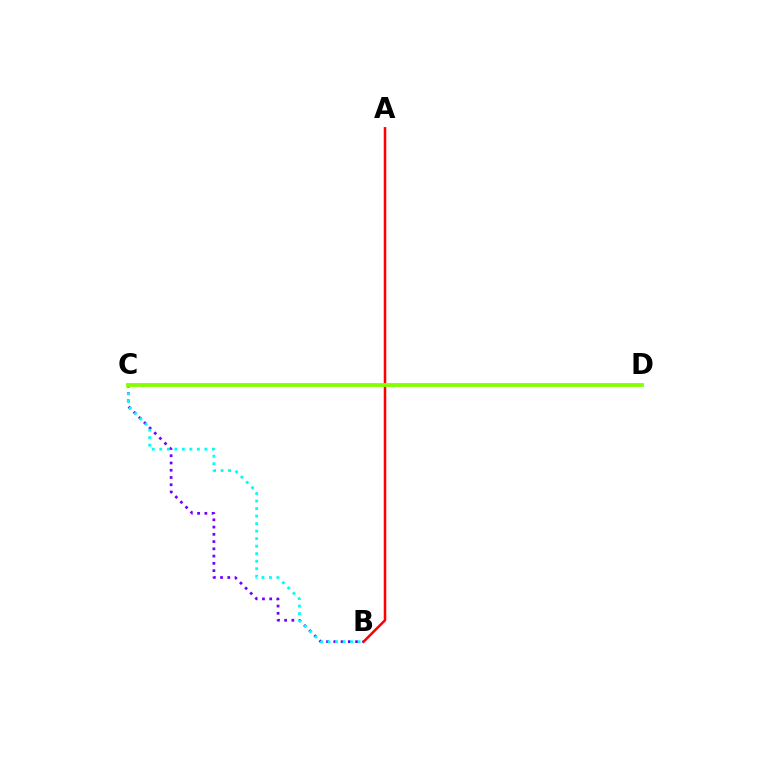{('B', 'C'): [{'color': '#7200ff', 'line_style': 'dotted', 'thickness': 1.97}, {'color': '#00fff6', 'line_style': 'dotted', 'thickness': 2.04}], ('A', 'B'): [{'color': '#ff0000', 'line_style': 'solid', 'thickness': 1.82}], ('C', 'D'): [{'color': '#84ff00', 'line_style': 'solid', 'thickness': 2.74}]}